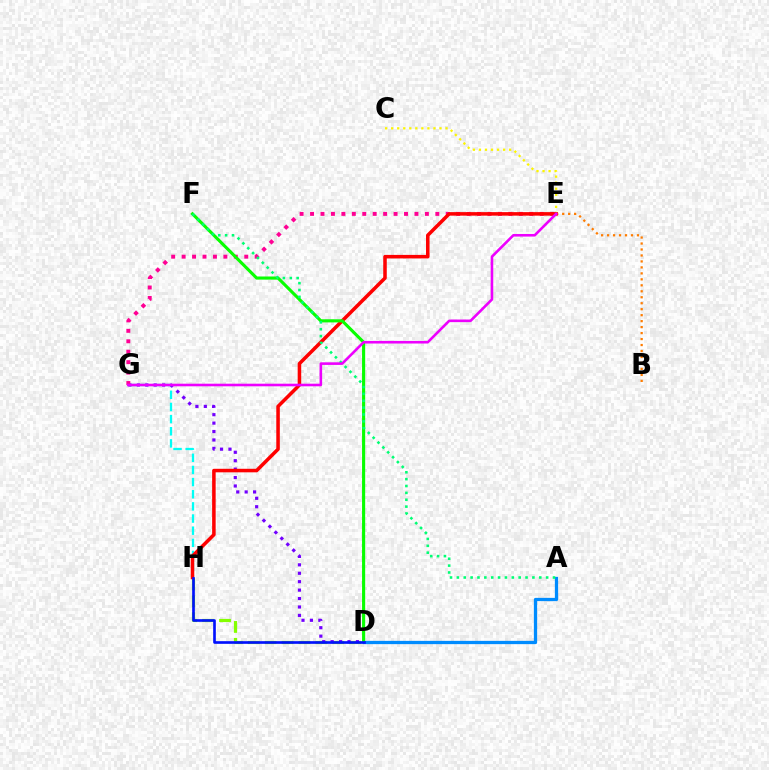{('G', 'H'): [{'color': '#00fff6', 'line_style': 'dashed', 'thickness': 1.65}], ('A', 'D'): [{'color': '#008cff', 'line_style': 'solid', 'thickness': 2.35}], ('C', 'E'): [{'color': '#fcf500', 'line_style': 'dotted', 'thickness': 1.64}], ('D', 'H'): [{'color': '#84ff00', 'line_style': 'dashed', 'thickness': 2.3}, {'color': '#0010ff', 'line_style': 'solid', 'thickness': 1.91}], ('D', 'G'): [{'color': '#7200ff', 'line_style': 'dotted', 'thickness': 2.29}], ('B', 'E'): [{'color': '#ff7c00', 'line_style': 'dotted', 'thickness': 1.62}], ('E', 'G'): [{'color': '#ff0094', 'line_style': 'dotted', 'thickness': 2.84}, {'color': '#ee00ff', 'line_style': 'solid', 'thickness': 1.87}], ('E', 'H'): [{'color': '#ff0000', 'line_style': 'solid', 'thickness': 2.54}], ('D', 'F'): [{'color': '#08ff00', 'line_style': 'solid', 'thickness': 2.25}], ('A', 'F'): [{'color': '#00ff74', 'line_style': 'dotted', 'thickness': 1.87}]}